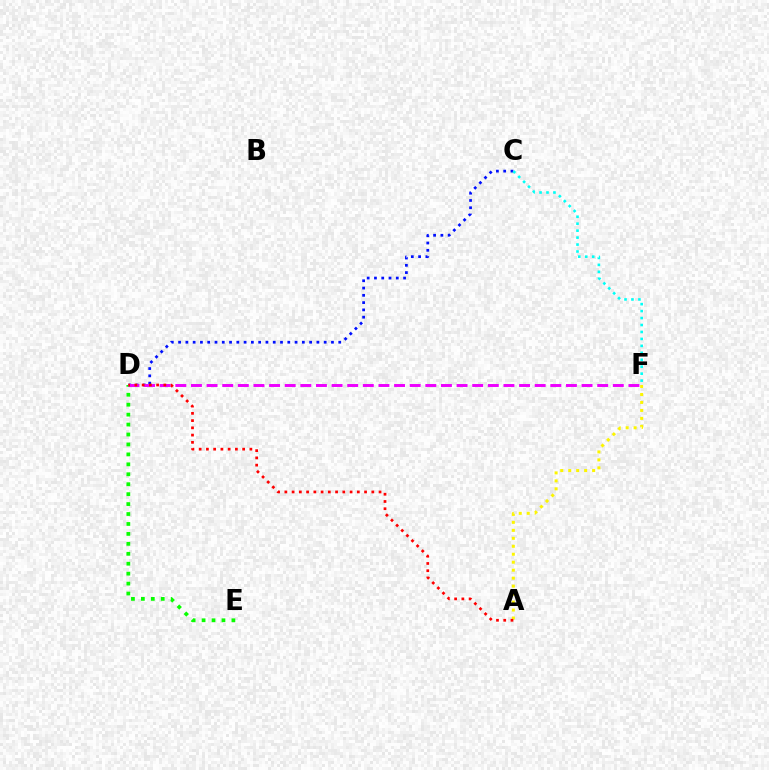{('A', 'F'): [{'color': '#fcf500', 'line_style': 'dotted', 'thickness': 2.17}], ('C', 'D'): [{'color': '#0010ff', 'line_style': 'dotted', 'thickness': 1.98}], ('D', 'E'): [{'color': '#08ff00', 'line_style': 'dotted', 'thickness': 2.7}], ('D', 'F'): [{'color': '#ee00ff', 'line_style': 'dashed', 'thickness': 2.12}], ('A', 'D'): [{'color': '#ff0000', 'line_style': 'dotted', 'thickness': 1.97}], ('C', 'F'): [{'color': '#00fff6', 'line_style': 'dotted', 'thickness': 1.89}]}